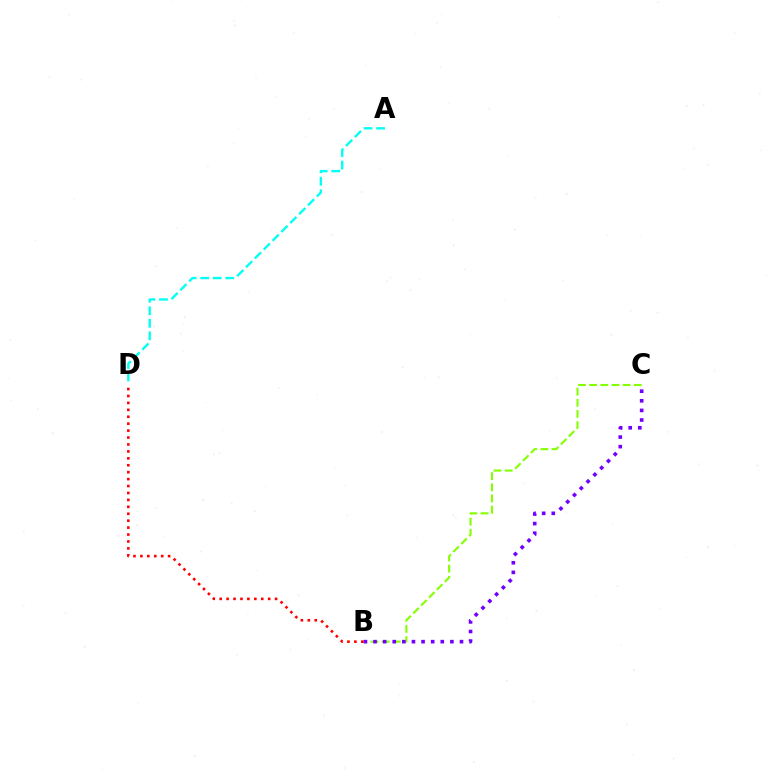{('B', 'C'): [{'color': '#84ff00', 'line_style': 'dashed', 'thickness': 1.52}, {'color': '#7200ff', 'line_style': 'dotted', 'thickness': 2.61}], ('A', 'D'): [{'color': '#00fff6', 'line_style': 'dashed', 'thickness': 1.7}], ('B', 'D'): [{'color': '#ff0000', 'line_style': 'dotted', 'thickness': 1.88}]}